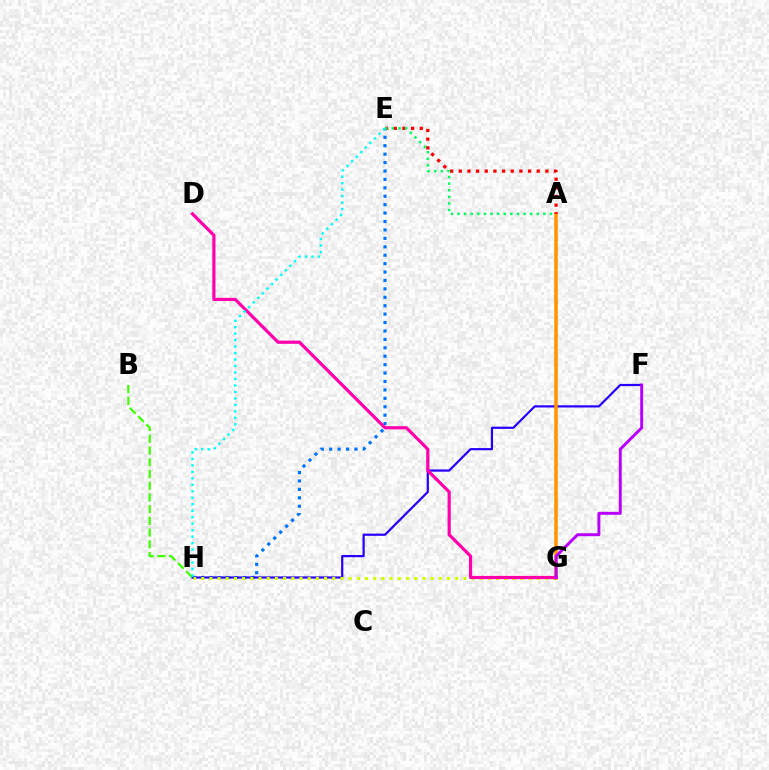{('E', 'H'): [{'color': '#0074ff', 'line_style': 'dotted', 'thickness': 2.29}, {'color': '#00fff6', 'line_style': 'dotted', 'thickness': 1.76}], ('F', 'H'): [{'color': '#2500ff', 'line_style': 'solid', 'thickness': 1.59}], ('G', 'H'): [{'color': '#d1ff00', 'line_style': 'dotted', 'thickness': 2.23}], ('A', 'G'): [{'color': '#ff9400', 'line_style': 'solid', 'thickness': 2.53}], ('B', 'H'): [{'color': '#3dff00', 'line_style': 'dashed', 'thickness': 1.59}], ('D', 'G'): [{'color': '#ff00ac', 'line_style': 'solid', 'thickness': 2.29}], ('A', 'E'): [{'color': '#ff0000', 'line_style': 'dotted', 'thickness': 2.35}, {'color': '#00ff5c', 'line_style': 'dotted', 'thickness': 1.79}], ('F', 'G'): [{'color': '#b900ff', 'line_style': 'solid', 'thickness': 2.11}]}